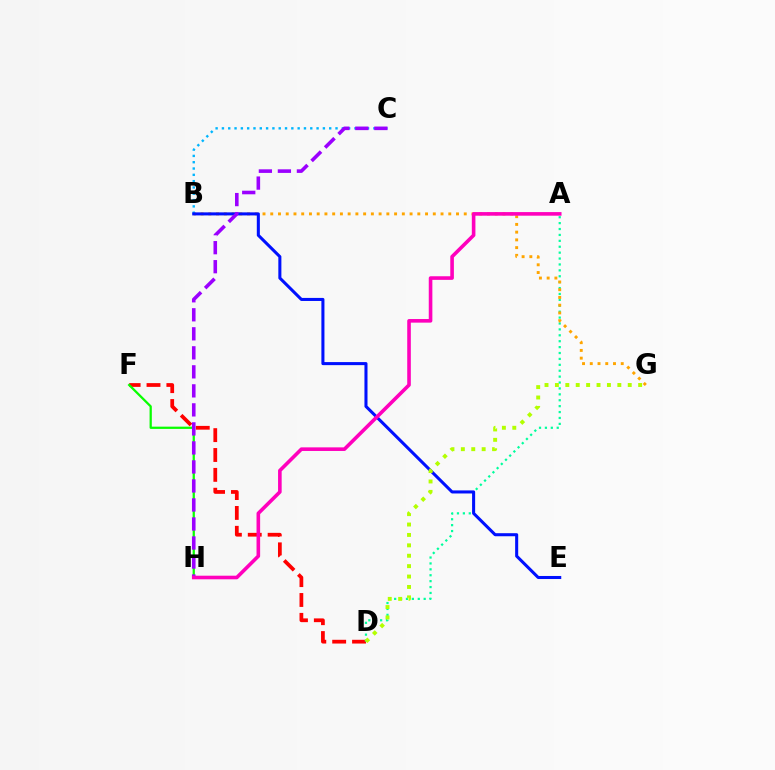{('D', 'F'): [{'color': '#ff0000', 'line_style': 'dashed', 'thickness': 2.7}], ('A', 'D'): [{'color': '#00ff9d', 'line_style': 'dotted', 'thickness': 1.6}], ('B', 'G'): [{'color': '#ffa500', 'line_style': 'dotted', 'thickness': 2.1}], ('B', 'C'): [{'color': '#00b5ff', 'line_style': 'dotted', 'thickness': 1.71}], ('F', 'H'): [{'color': '#08ff00', 'line_style': 'solid', 'thickness': 1.62}], ('B', 'E'): [{'color': '#0010ff', 'line_style': 'solid', 'thickness': 2.2}], ('C', 'H'): [{'color': '#9b00ff', 'line_style': 'dashed', 'thickness': 2.58}], ('A', 'H'): [{'color': '#ff00bd', 'line_style': 'solid', 'thickness': 2.59}], ('D', 'G'): [{'color': '#b3ff00', 'line_style': 'dotted', 'thickness': 2.83}]}